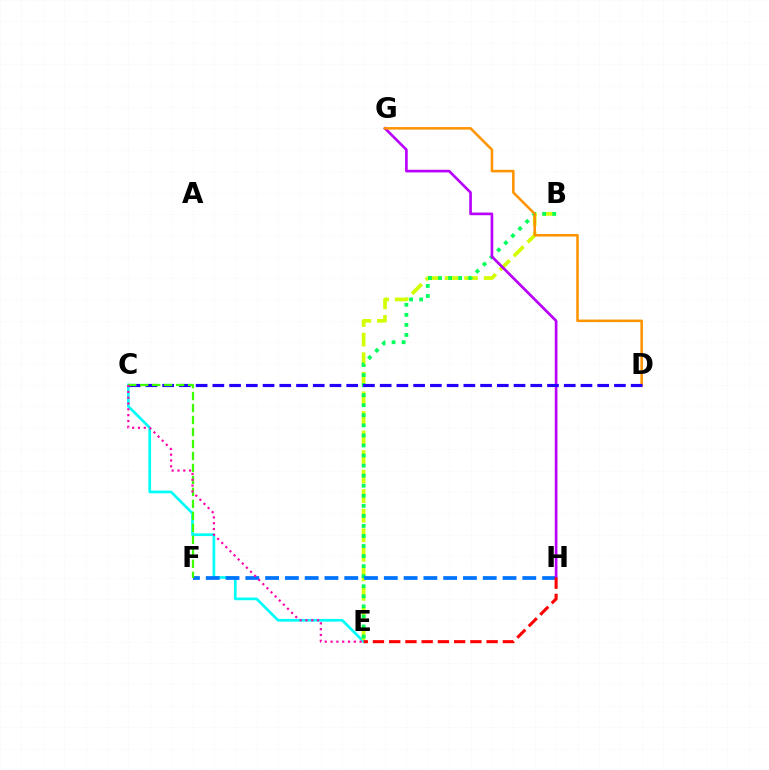{('C', 'E'): [{'color': '#00fff6', 'line_style': 'solid', 'thickness': 1.94}, {'color': '#ff00ac', 'line_style': 'dotted', 'thickness': 1.58}], ('B', 'E'): [{'color': '#d1ff00', 'line_style': 'dashed', 'thickness': 2.66}, {'color': '#00ff5c', 'line_style': 'dotted', 'thickness': 2.73}], ('F', 'H'): [{'color': '#0074ff', 'line_style': 'dashed', 'thickness': 2.69}], ('G', 'H'): [{'color': '#b900ff', 'line_style': 'solid', 'thickness': 1.92}], ('D', 'G'): [{'color': '#ff9400', 'line_style': 'solid', 'thickness': 1.84}], ('C', 'D'): [{'color': '#2500ff', 'line_style': 'dashed', 'thickness': 2.27}], ('C', 'F'): [{'color': '#3dff00', 'line_style': 'dashed', 'thickness': 1.63}], ('E', 'H'): [{'color': '#ff0000', 'line_style': 'dashed', 'thickness': 2.21}]}